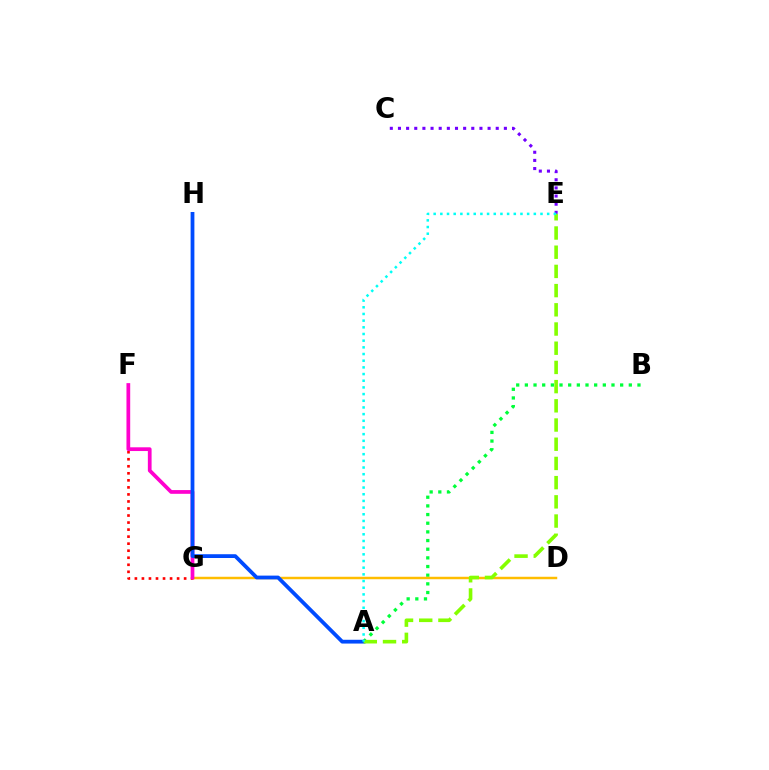{('C', 'E'): [{'color': '#7200ff', 'line_style': 'dotted', 'thickness': 2.21}], ('F', 'G'): [{'color': '#ff0000', 'line_style': 'dotted', 'thickness': 1.91}, {'color': '#ff00cf', 'line_style': 'solid', 'thickness': 2.69}], ('A', 'B'): [{'color': '#00ff39', 'line_style': 'dotted', 'thickness': 2.35}], ('D', 'G'): [{'color': '#ffbd00', 'line_style': 'solid', 'thickness': 1.78}], ('A', 'H'): [{'color': '#004bff', 'line_style': 'solid', 'thickness': 2.72}], ('A', 'E'): [{'color': '#84ff00', 'line_style': 'dashed', 'thickness': 2.61}, {'color': '#00fff6', 'line_style': 'dotted', 'thickness': 1.81}]}